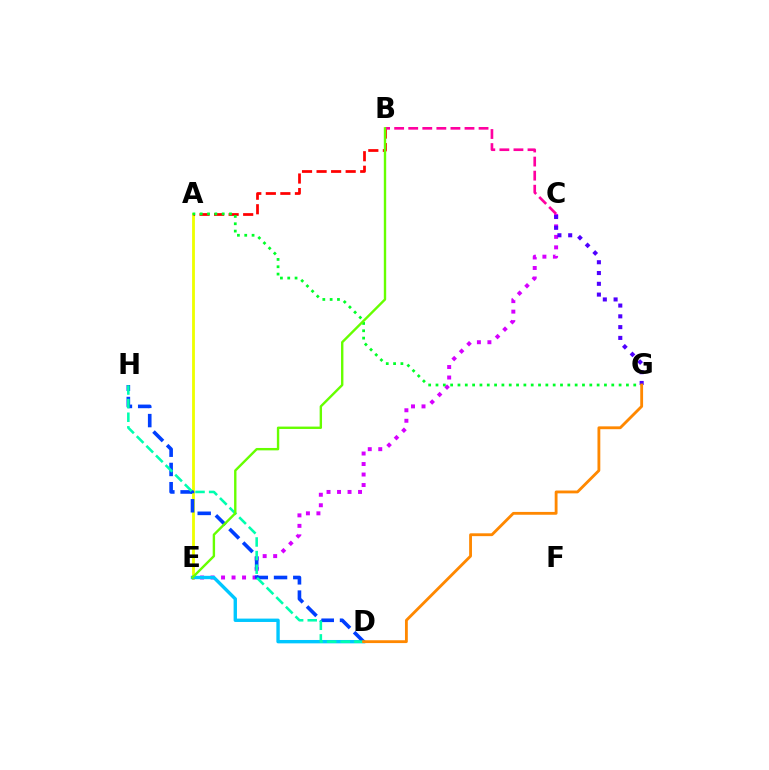{('A', 'E'): [{'color': '#eeff00', 'line_style': 'solid', 'thickness': 2.04}], ('C', 'E'): [{'color': '#d600ff', 'line_style': 'dotted', 'thickness': 2.85}], ('A', 'B'): [{'color': '#ff0000', 'line_style': 'dashed', 'thickness': 1.98}], ('A', 'G'): [{'color': '#00ff27', 'line_style': 'dotted', 'thickness': 1.99}], ('D', 'E'): [{'color': '#00c7ff', 'line_style': 'solid', 'thickness': 2.43}], ('D', 'H'): [{'color': '#003fff', 'line_style': 'dashed', 'thickness': 2.61}, {'color': '#00ffaf', 'line_style': 'dashed', 'thickness': 1.85}], ('B', 'C'): [{'color': '#ff00a0', 'line_style': 'dashed', 'thickness': 1.91}], ('B', 'E'): [{'color': '#66ff00', 'line_style': 'solid', 'thickness': 1.72}], ('C', 'G'): [{'color': '#4f00ff', 'line_style': 'dotted', 'thickness': 2.93}], ('D', 'G'): [{'color': '#ff8800', 'line_style': 'solid', 'thickness': 2.04}]}